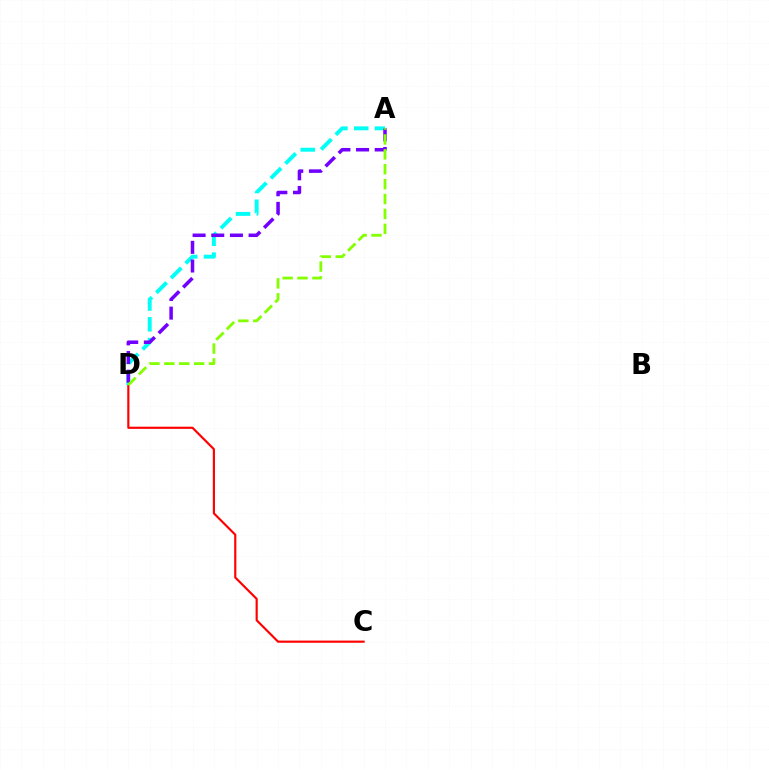{('C', 'D'): [{'color': '#ff0000', 'line_style': 'solid', 'thickness': 1.55}], ('A', 'D'): [{'color': '#00fff6', 'line_style': 'dashed', 'thickness': 2.82}, {'color': '#7200ff', 'line_style': 'dashed', 'thickness': 2.54}, {'color': '#84ff00', 'line_style': 'dashed', 'thickness': 2.02}]}